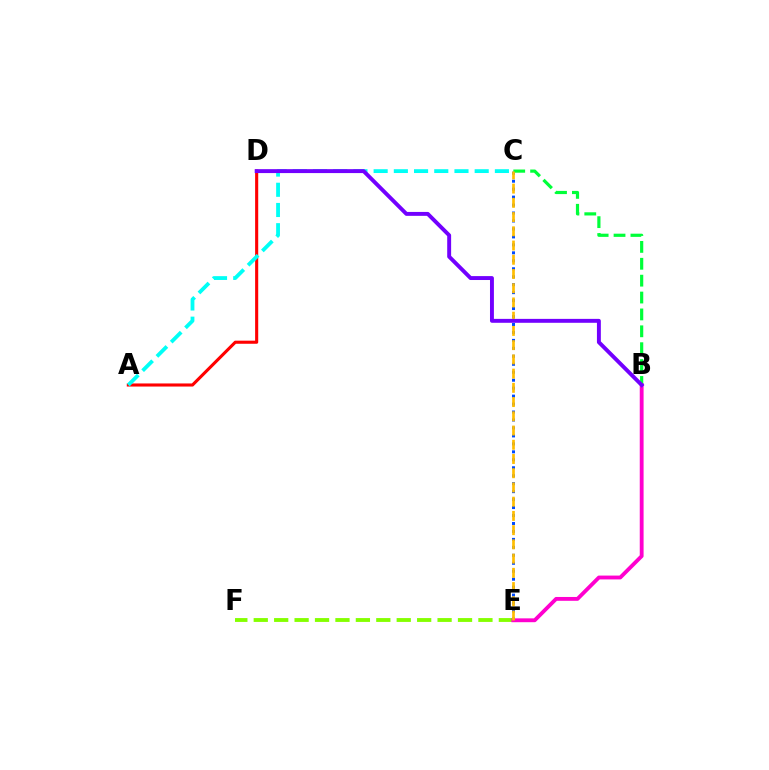{('A', 'D'): [{'color': '#ff0000', 'line_style': 'solid', 'thickness': 2.23}], ('C', 'E'): [{'color': '#004bff', 'line_style': 'dotted', 'thickness': 2.16}, {'color': '#ffbd00', 'line_style': 'dashed', 'thickness': 1.93}], ('E', 'F'): [{'color': '#84ff00', 'line_style': 'dashed', 'thickness': 2.77}], ('B', 'E'): [{'color': '#ff00cf', 'line_style': 'solid', 'thickness': 2.77}], ('B', 'C'): [{'color': '#00ff39', 'line_style': 'dashed', 'thickness': 2.29}], ('A', 'C'): [{'color': '#00fff6', 'line_style': 'dashed', 'thickness': 2.75}], ('B', 'D'): [{'color': '#7200ff', 'line_style': 'solid', 'thickness': 2.82}]}